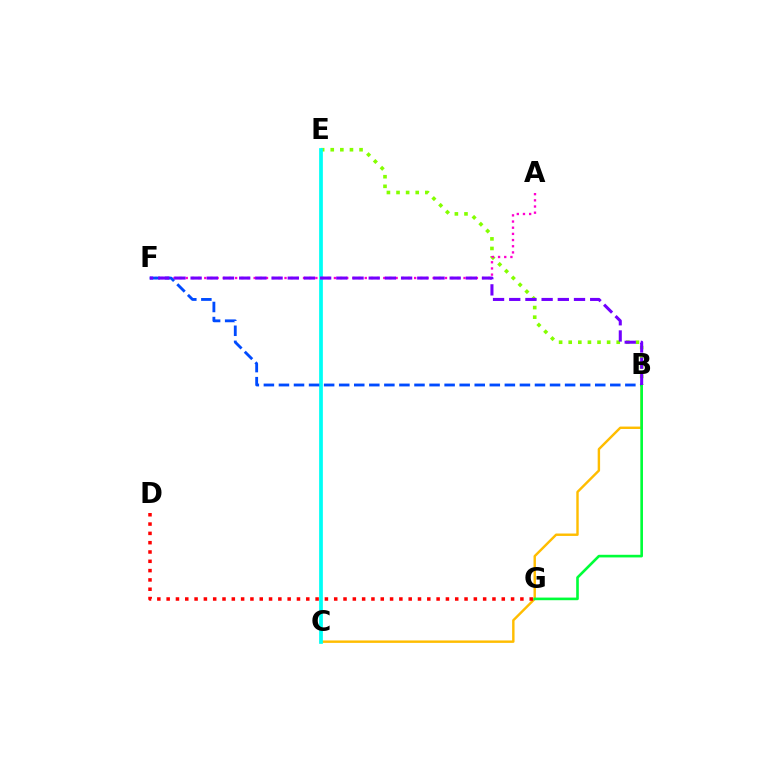{('B', 'E'): [{'color': '#84ff00', 'line_style': 'dotted', 'thickness': 2.61}], ('B', 'C'): [{'color': '#ffbd00', 'line_style': 'solid', 'thickness': 1.74}], ('C', 'E'): [{'color': '#00fff6', 'line_style': 'solid', 'thickness': 2.69}], ('A', 'F'): [{'color': '#ff00cf', 'line_style': 'dotted', 'thickness': 1.68}], ('B', 'F'): [{'color': '#004bff', 'line_style': 'dashed', 'thickness': 2.05}, {'color': '#7200ff', 'line_style': 'dashed', 'thickness': 2.2}], ('B', 'G'): [{'color': '#00ff39', 'line_style': 'solid', 'thickness': 1.9}], ('D', 'G'): [{'color': '#ff0000', 'line_style': 'dotted', 'thickness': 2.53}]}